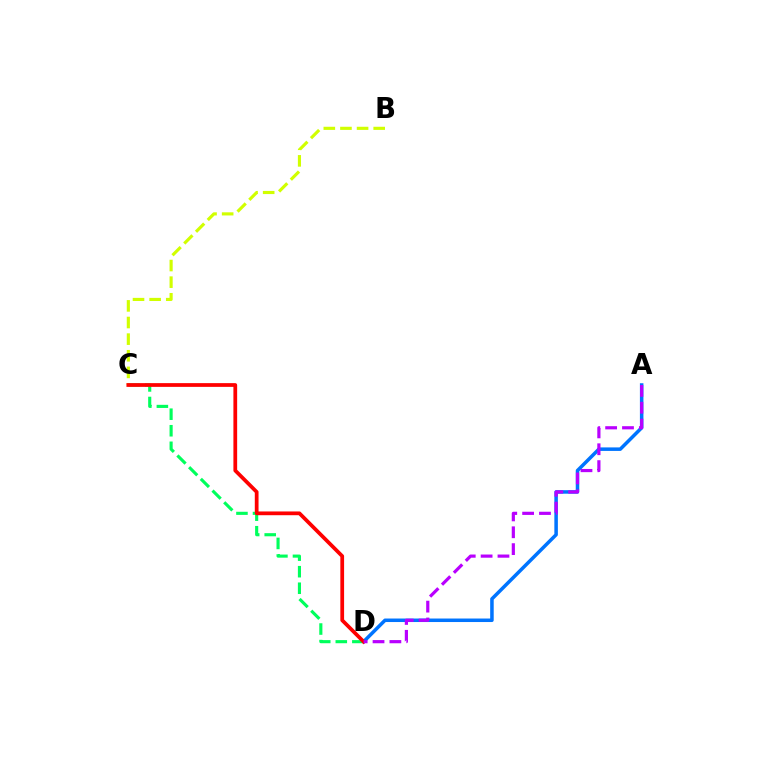{('B', 'C'): [{'color': '#d1ff00', 'line_style': 'dashed', 'thickness': 2.26}], ('A', 'D'): [{'color': '#0074ff', 'line_style': 'solid', 'thickness': 2.53}, {'color': '#b900ff', 'line_style': 'dashed', 'thickness': 2.29}], ('C', 'D'): [{'color': '#00ff5c', 'line_style': 'dashed', 'thickness': 2.25}, {'color': '#ff0000', 'line_style': 'solid', 'thickness': 2.7}]}